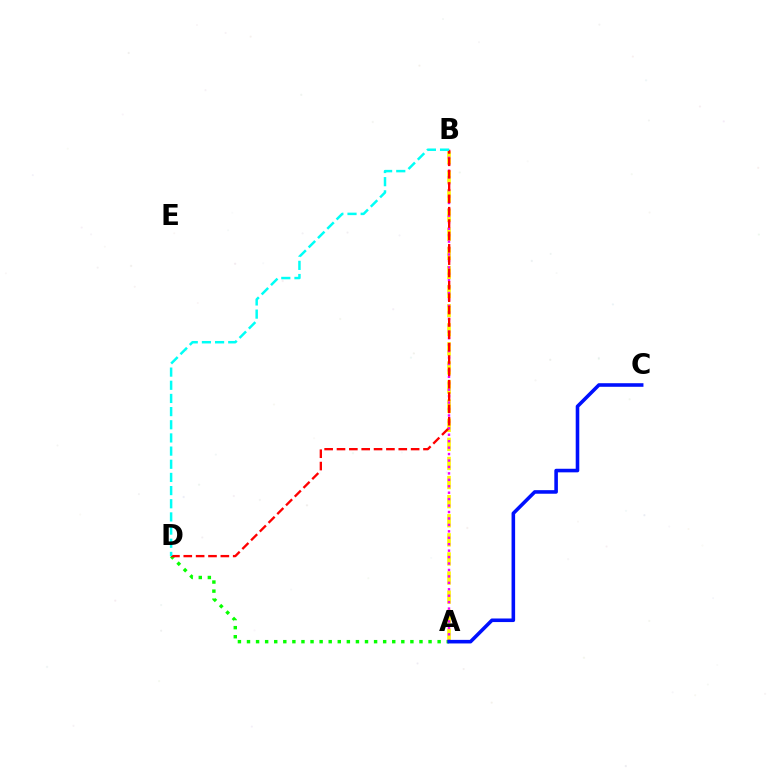{('A', 'B'): [{'color': '#fcf500', 'line_style': 'dashed', 'thickness': 2.59}, {'color': '#ee00ff', 'line_style': 'dotted', 'thickness': 1.75}], ('A', 'D'): [{'color': '#08ff00', 'line_style': 'dotted', 'thickness': 2.47}], ('B', 'D'): [{'color': '#ff0000', 'line_style': 'dashed', 'thickness': 1.68}, {'color': '#00fff6', 'line_style': 'dashed', 'thickness': 1.79}], ('A', 'C'): [{'color': '#0010ff', 'line_style': 'solid', 'thickness': 2.58}]}